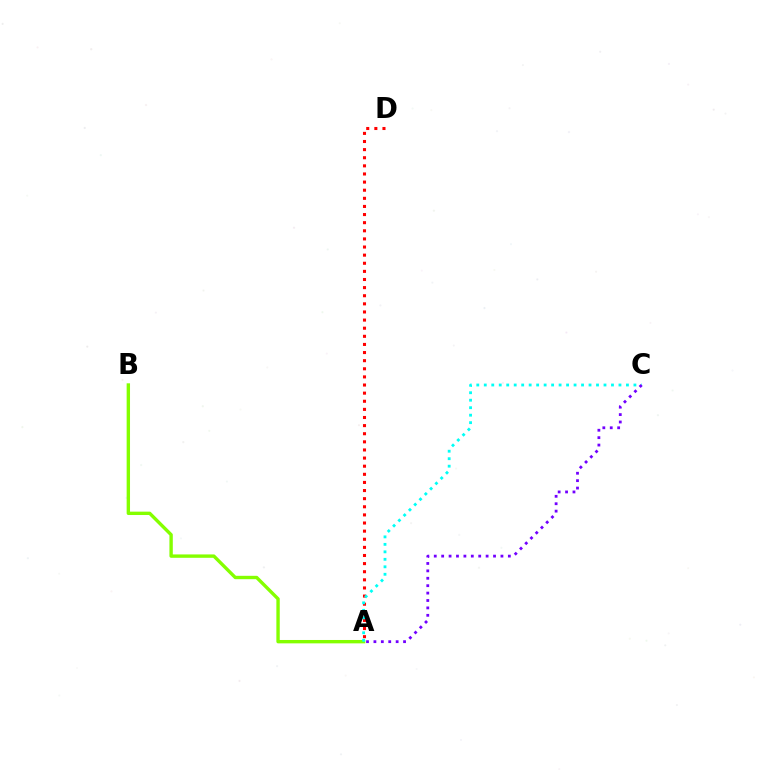{('A', 'D'): [{'color': '#ff0000', 'line_style': 'dotted', 'thickness': 2.21}], ('A', 'B'): [{'color': '#84ff00', 'line_style': 'solid', 'thickness': 2.43}], ('A', 'C'): [{'color': '#00fff6', 'line_style': 'dotted', 'thickness': 2.03}, {'color': '#7200ff', 'line_style': 'dotted', 'thickness': 2.01}]}